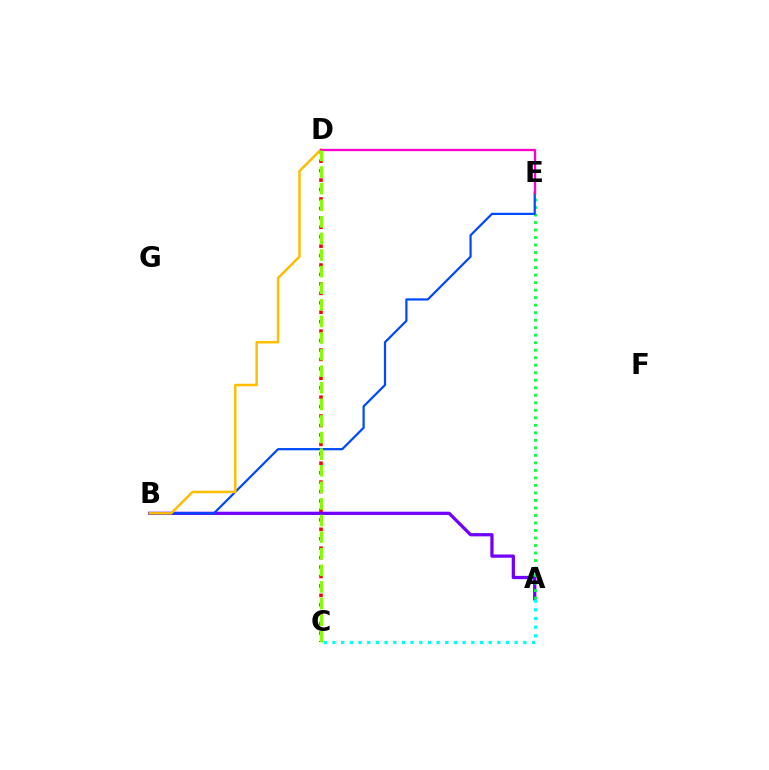{('C', 'D'): [{'color': '#ff0000', 'line_style': 'dotted', 'thickness': 2.56}, {'color': '#84ff00', 'line_style': 'dashed', 'thickness': 2.25}], ('A', 'B'): [{'color': '#7200ff', 'line_style': 'solid', 'thickness': 2.35}], ('A', 'E'): [{'color': '#00ff39', 'line_style': 'dotted', 'thickness': 2.04}], ('B', 'E'): [{'color': '#004bff', 'line_style': 'solid', 'thickness': 1.61}], ('A', 'C'): [{'color': '#00fff6', 'line_style': 'dotted', 'thickness': 2.36}], ('B', 'D'): [{'color': '#ffbd00', 'line_style': 'solid', 'thickness': 1.79}], ('D', 'E'): [{'color': '#ff00cf', 'line_style': 'solid', 'thickness': 1.66}]}